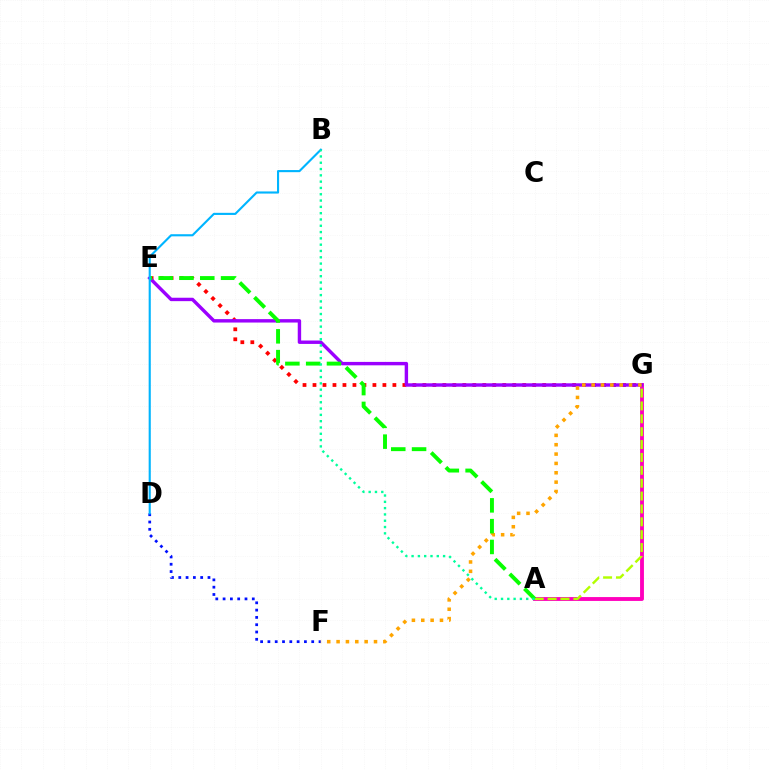{('E', 'G'): [{'color': '#ff0000', 'line_style': 'dotted', 'thickness': 2.71}, {'color': '#9b00ff', 'line_style': 'solid', 'thickness': 2.46}], ('D', 'F'): [{'color': '#0010ff', 'line_style': 'dotted', 'thickness': 1.98}], ('A', 'G'): [{'color': '#ff00bd', 'line_style': 'solid', 'thickness': 2.78}, {'color': '#b3ff00', 'line_style': 'dashed', 'thickness': 1.75}], ('F', 'G'): [{'color': '#ffa500', 'line_style': 'dotted', 'thickness': 2.54}], ('A', 'E'): [{'color': '#08ff00', 'line_style': 'dashed', 'thickness': 2.83}], ('B', 'D'): [{'color': '#00b5ff', 'line_style': 'solid', 'thickness': 1.53}], ('A', 'B'): [{'color': '#00ff9d', 'line_style': 'dotted', 'thickness': 1.71}]}